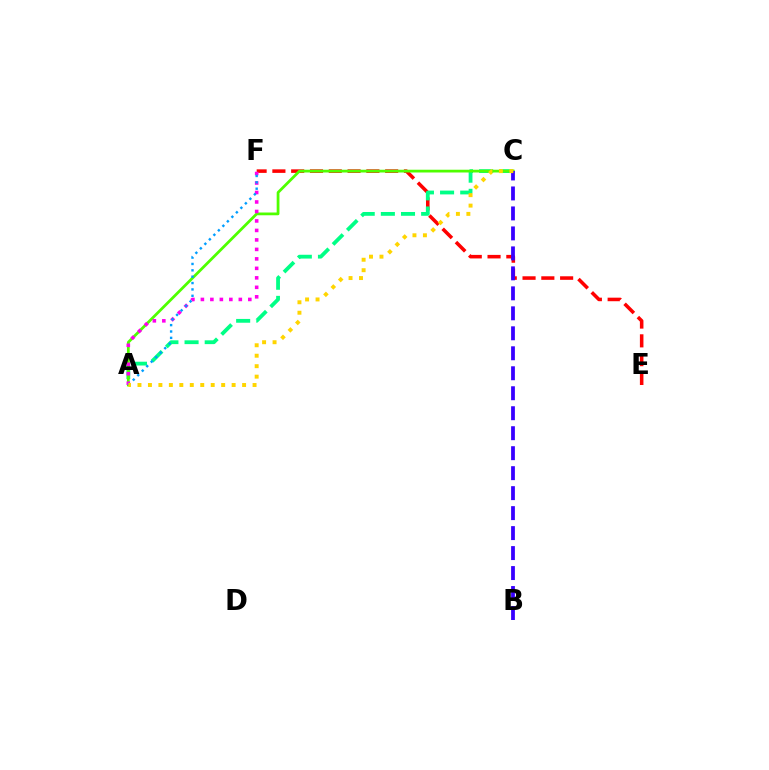{('E', 'F'): [{'color': '#ff0000', 'line_style': 'dashed', 'thickness': 2.55}], ('A', 'C'): [{'color': '#00ff86', 'line_style': 'dashed', 'thickness': 2.74}, {'color': '#4fff00', 'line_style': 'solid', 'thickness': 1.99}, {'color': '#ffd500', 'line_style': 'dotted', 'thickness': 2.84}], ('A', 'F'): [{'color': '#ff00ed', 'line_style': 'dotted', 'thickness': 2.58}, {'color': '#009eff', 'line_style': 'dotted', 'thickness': 1.73}], ('B', 'C'): [{'color': '#3700ff', 'line_style': 'dashed', 'thickness': 2.71}]}